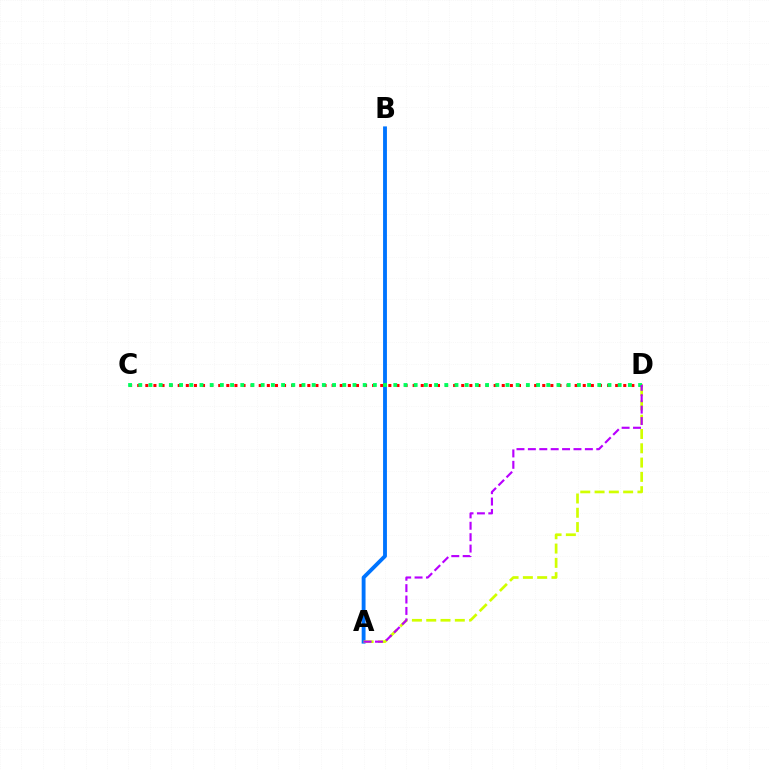{('A', 'B'): [{'color': '#0074ff', 'line_style': 'solid', 'thickness': 2.77}], ('A', 'D'): [{'color': '#d1ff00', 'line_style': 'dashed', 'thickness': 1.94}, {'color': '#b900ff', 'line_style': 'dashed', 'thickness': 1.55}], ('C', 'D'): [{'color': '#ff0000', 'line_style': 'dotted', 'thickness': 2.2}, {'color': '#00ff5c', 'line_style': 'dotted', 'thickness': 2.77}]}